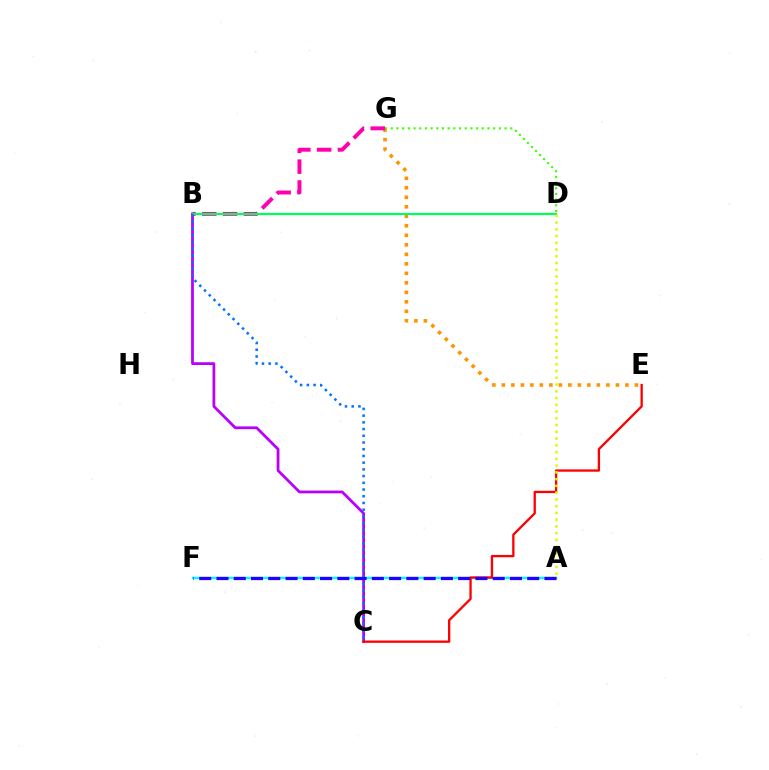{('B', 'C'): [{'color': '#b900ff', 'line_style': 'solid', 'thickness': 2.0}, {'color': '#0074ff', 'line_style': 'dotted', 'thickness': 1.82}], ('E', 'G'): [{'color': '#ff9400', 'line_style': 'dotted', 'thickness': 2.58}], ('B', 'G'): [{'color': '#ff00ac', 'line_style': 'dashed', 'thickness': 2.83}], ('A', 'F'): [{'color': '#00fff6', 'line_style': 'solid', 'thickness': 1.71}, {'color': '#2500ff', 'line_style': 'dashed', 'thickness': 2.35}], ('C', 'E'): [{'color': '#ff0000', 'line_style': 'solid', 'thickness': 1.66}], ('B', 'D'): [{'color': '#00ff5c', 'line_style': 'solid', 'thickness': 1.59}], ('D', 'G'): [{'color': '#3dff00', 'line_style': 'dotted', 'thickness': 1.55}], ('A', 'D'): [{'color': '#d1ff00', 'line_style': 'dotted', 'thickness': 1.83}]}